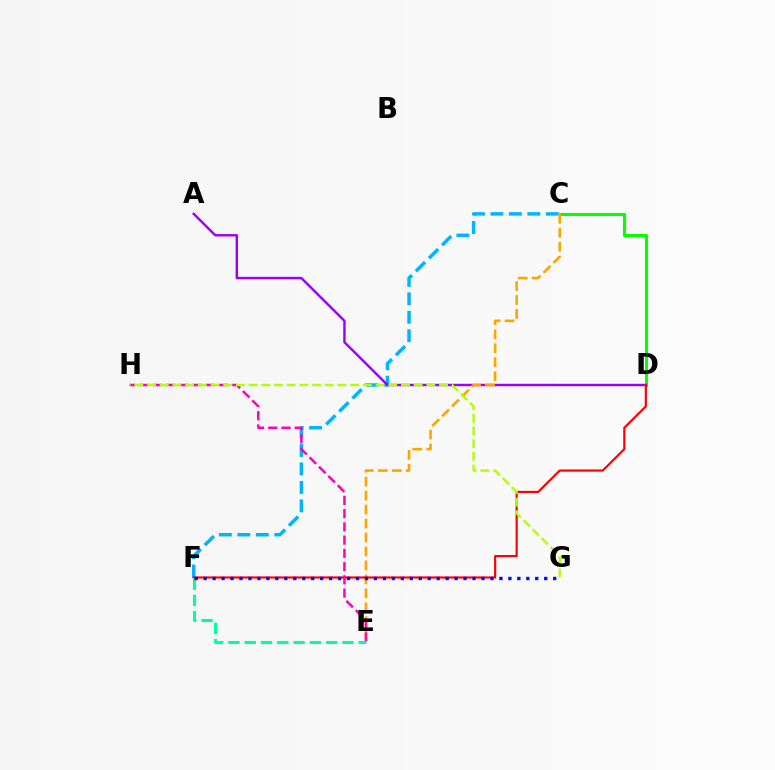{('C', 'D'): [{'color': '#08ff00', 'line_style': 'solid', 'thickness': 2.23}], ('C', 'F'): [{'color': '#00b5ff', 'line_style': 'dashed', 'thickness': 2.51}], ('A', 'D'): [{'color': '#9b00ff', 'line_style': 'solid', 'thickness': 1.74}], ('C', 'E'): [{'color': '#ffa500', 'line_style': 'dashed', 'thickness': 1.9}], ('D', 'F'): [{'color': '#ff0000', 'line_style': 'solid', 'thickness': 1.56}], ('E', 'H'): [{'color': '#ff00bd', 'line_style': 'dashed', 'thickness': 1.8}], ('G', 'H'): [{'color': '#b3ff00', 'line_style': 'dashed', 'thickness': 1.73}], ('E', 'F'): [{'color': '#00ff9d', 'line_style': 'dashed', 'thickness': 2.21}], ('F', 'G'): [{'color': '#0010ff', 'line_style': 'dotted', 'thickness': 2.44}]}